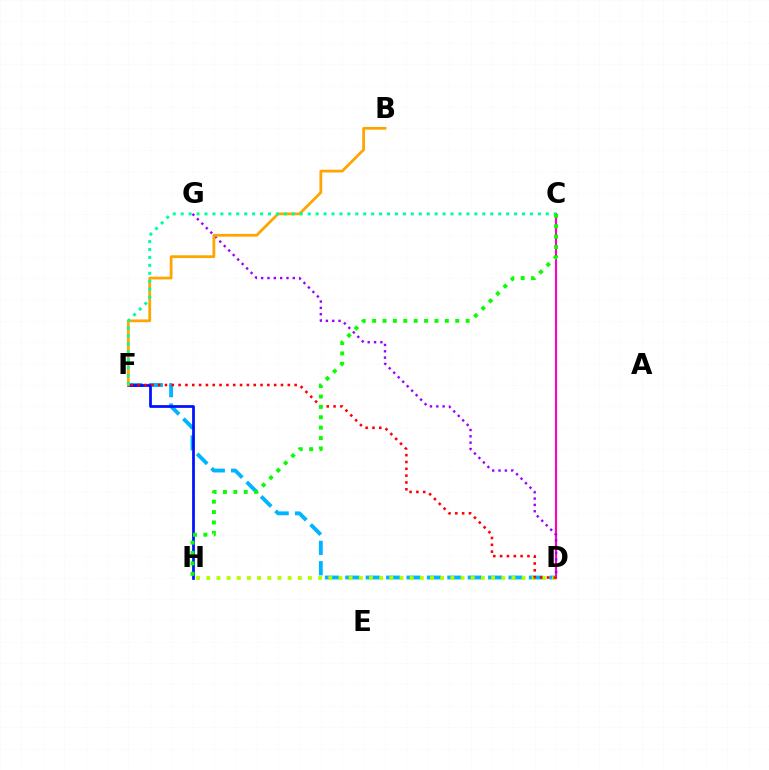{('D', 'F'): [{'color': '#00b5ff', 'line_style': 'dashed', 'thickness': 2.77}, {'color': '#ff0000', 'line_style': 'dotted', 'thickness': 1.85}], ('C', 'D'): [{'color': '#ff00bd', 'line_style': 'solid', 'thickness': 1.54}], ('D', 'G'): [{'color': '#9b00ff', 'line_style': 'dotted', 'thickness': 1.72}], ('F', 'H'): [{'color': '#0010ff', 'line_style': 'solid', 'thickness': 1.97}], ('D', 'H'): [{'color': '#b3ff00', 'line_style': 'dotted', 'thickness': 2.76}], ('B', 'F'): [{'color': '#ffa500', 'line_style': 'solid', 'thickness': 2.0}], ('C', 'F'): [{'color': '#00ff9d', 'line_style': 'dotted', 'thickness': 2.16}], ('C', 'H'): [{'color': '#08ff00', 'line_style': 'dotted', 'thickness': 2.82}]}